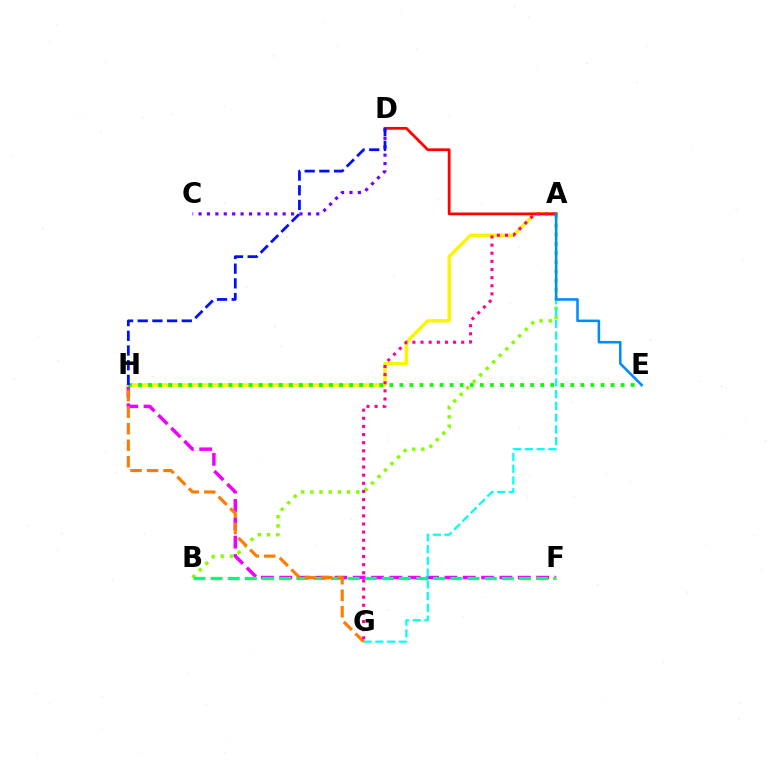{('F', 'H'): [{'color': '#ee00ff', 'line_style': 'dashed', 'thickness': 2.49}], ('A', 'H'): [{'color': '#fcf500', 'line_style': 'solid', 'thickness': 2.49}], ('A', 'B'): [{'color': '#84ff00', 'line_style': 'dotted', 'thickness': 2.5}], ('A', 'D'): [{'color': '#ff0000', 'line_style': 'solid', 'thickness': 1.99}], ('C', 'D'): [{'color': '#7200ff', 'line_style': 'dotted', 'thickness': 2.28}], ('A', 'G'): [{'color': '#00fff6', 'line_style': 'dashed', 'thickness': 1.59}, {'color': '#ff0094', 'line_style': 'dotted', 'thickness': 2.21}], ('B', 'F'): [{'color': '#00ff74', 'line_style': 'dashed', 'thickness': 2.33}], ('G', 'H'): [{'color': '#ff7c00', 'line_style': 'dashed', 'thickness': 2.24}], ('E', 'H'): [{'color': '#08ff00', 'line_style': 'dotted', 'thickness': 2.73}], ('D', 'H'): [{'color': '#0010ff', 'line_style': 'dashed', 'thickness': 2.0}], ('A', 'E'): [{'color': '#008cff', 'line_style': 'solid', 'thickness': 1.83}]}